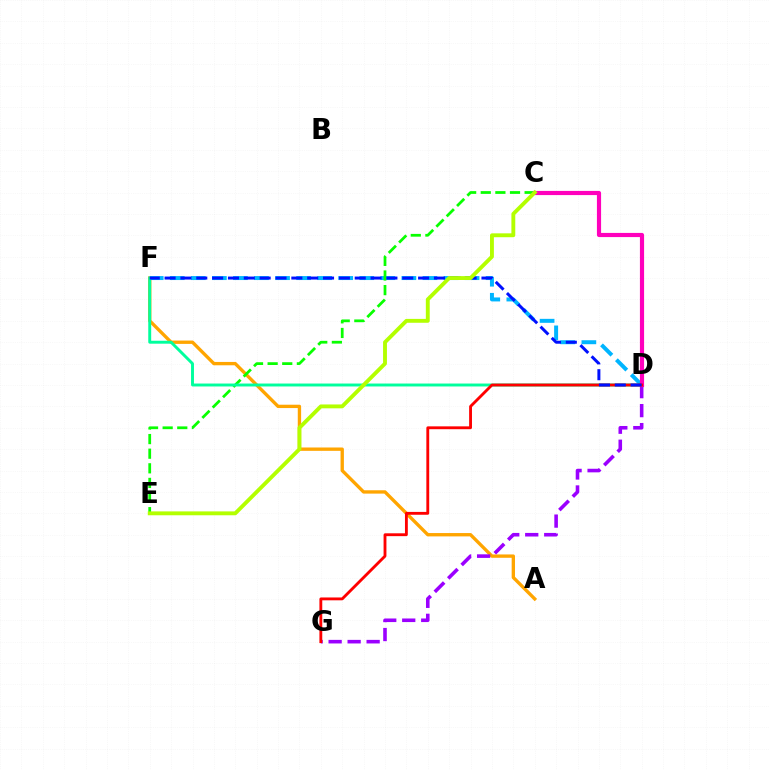{('A', 'F'): [{'color': '#ffa500', 'line_style': 'solid', 'thickness': 2.41}], ('D', 'F'): [{'color': '#00b5ff', 'line_style': 'dashed', 'thickness': 2.86}, {'color': '#00ff9d', 'line_style': 'solid', 'thickness': 2.11}, {'color': '#0010ff', 'line_style': 'dashed', 'thickness': 2.15}], ('C', 'E'): [{'color': '#08ff00', 'line_style': 'dashed', 'thickness': 1.99}, {'color': '#b3ff00', 'line_style': 'solid', 'thickness': 2.79}], ('D', 'G'): [{'color': '#9b00ff', 'line_style': 'dashed', 'thickness': 2.58}, {'color': '#ff0000', 'line_style': 'solid', 'thickness': 2.05}], ('C', 'D'): [{'color': '#ff00bd', 'line_style': 'solid', 'thickness': 3.0}]}